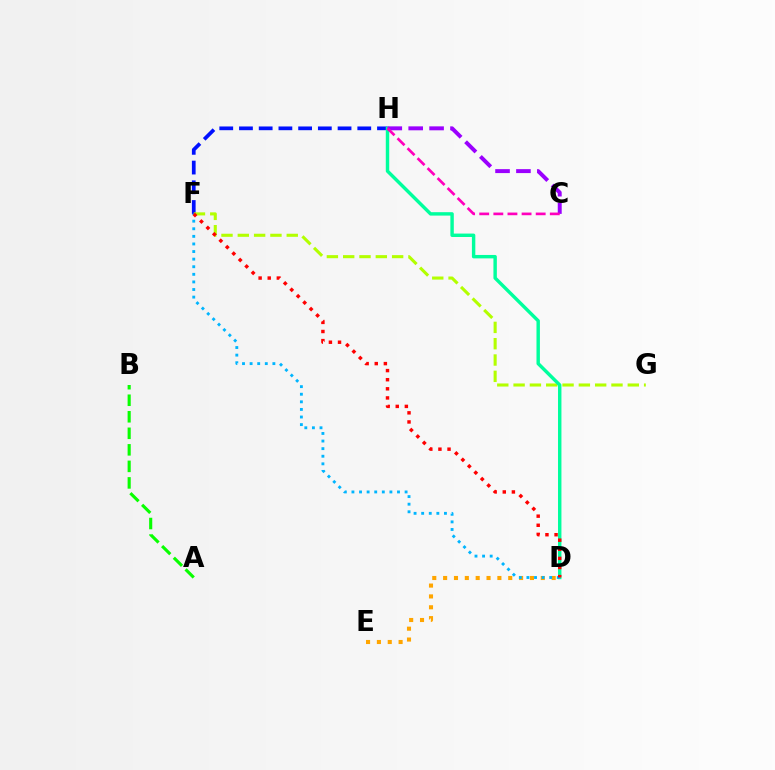{('F', 'H'): [{'color': '#0010ff', 'line_style': 'dashed', 'thickness': 2.68}], ('F', 'G'): [{'color': '#b3ff00', 'line_style': 'dashed', 'thickness': 2.22}], ('D', 'H'): [{'color': '#00ff9d', 'line_style': 'solid', 'thickness': 2.46}], ('D', 'E'): [{'color': '#ffa500', 'line_style': 'dotted', 'thickness': 2.95}], ('D', 'F'): [{'color': '#00b5ff', 'line_style': 'dotted', 'thickness': 2.06}, {'color': '#ff0000', 'line_style': 'dotted', 'thickness': 2.48}], ('C', 'H'): [{'color': '#9b00ff', 'line_style': 'dashed', 'thickness': 2.84}, {'color': '#ff00bd', 'line_style': 'dashed', 'thickness': 1.92}], ('A', 'B'): [{'color': '#08ff00', 'line_style': 'dashed', 'thickness': 2.25}]}